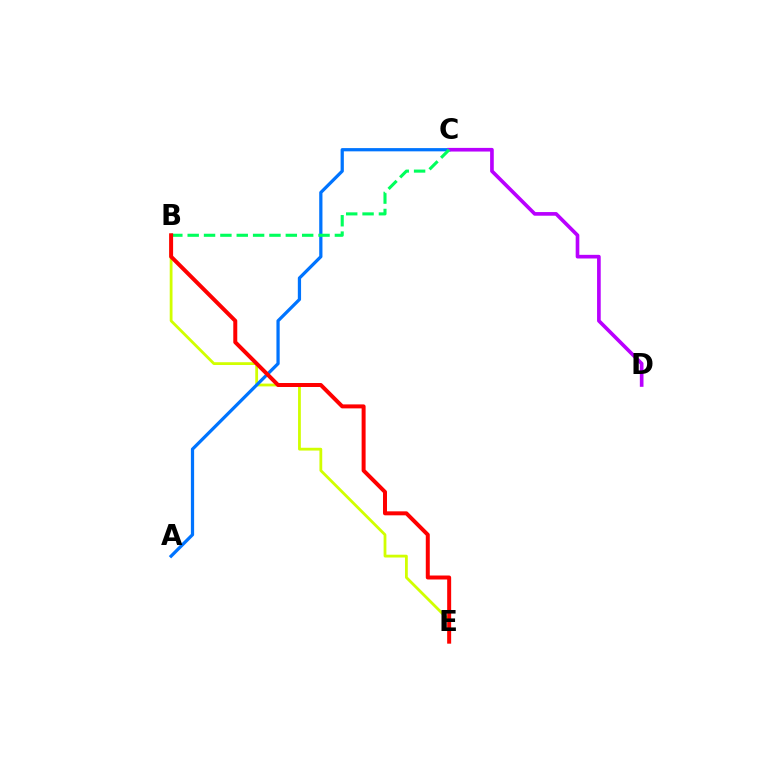{('B', 'E'): [{'color': '#d1ff00', 'line_style': 'solid', 'thickness': 2.01}, {'color': '#ff0000', 'line_style': 'solid', 'thickness': 2.87}], ('A', 'C'): [{'color': '#0074ff', 'line_style': 'solid', 'thickness': 2.34}], ('C', 'D'): [{'color': '#b900ff', 'line_style': 'solid', 'thickness': 2.63}], ('B', 'C'): [{'color': '#00ff5c', 'line_style': 'dashed', 'thickness': 2.22}]}